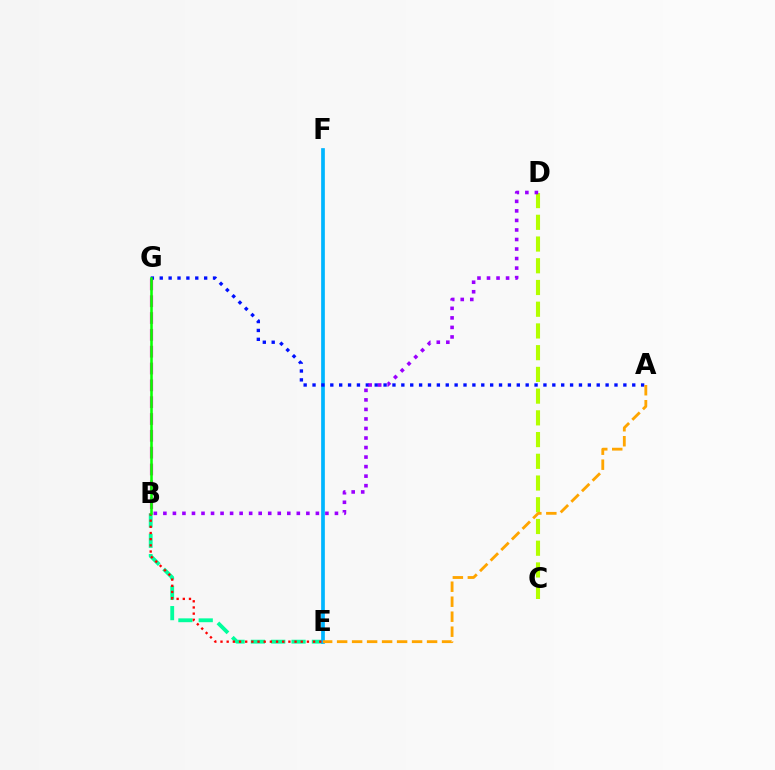{('B', 'G'): [{'color': '#ff00bd', 'line_style': 'dashed', 'thickness': 2.29}, {'color': '#08ff00', 'line_style': 'solid', 'thickness': 1.85}], ('B', 'E'): [{'color': '#00ff9d', 'line_style': 'dashed', 'thickness': 2.76}, {'color': '#ff0000', 'line_style': 'dotted', 'thickness': 1.68}], ('C', 'D'): [{'color': '#b3ff00', 'line_style': 'dashed', 'thickness': 2.95}], ('E', 'F'): [{'color': '#00b5ff', 'line_style': 'solid', 'thickness': 2.67}], ('A', 'G'): [{'color': '#0010ff', 'line_style': 'dotted', 'thickness': 2.41}], ('B', 'D'): [{'color': '#9b00ff', 'line_style': 'dotted', 'thickness': 2.59}], ('A', 'E'): [{'color': '#ffa500', 'line_style': 'dashed', 'thickness': 2.04}]}